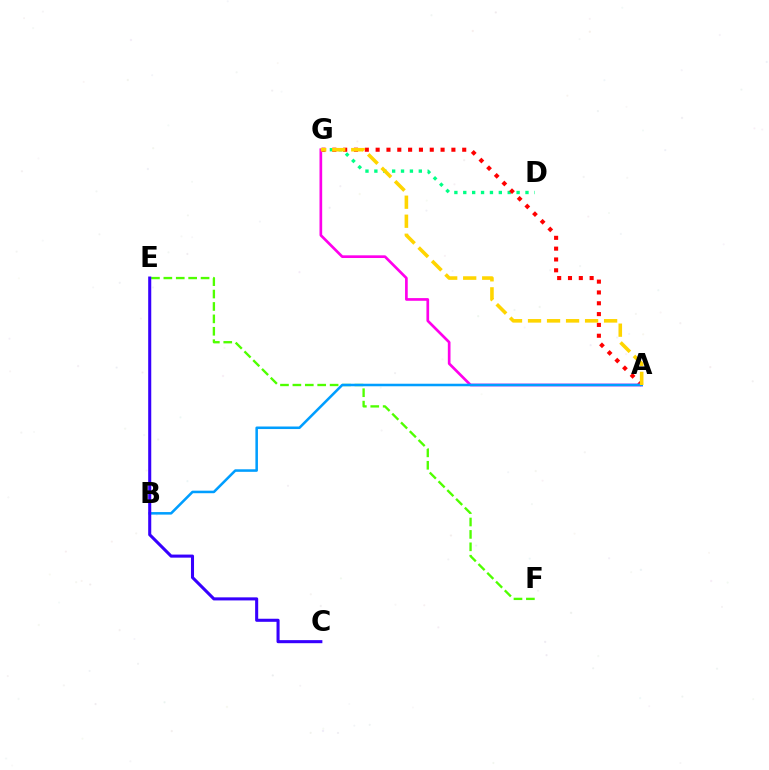{('D', 'G'): [{'color': '#00ff86', 'line_style': 'dotted', 'thickness': 2.41}], ('A', 'G'): [{'color': '#ff0000', 'line_style': 'dotted', 'thickness': 2.94}, {'color': '#ff00ed', 'line_style': 'solid', 'thickness': 1.93}, {'color': '#ffd500', 'line_style': 'dashed', 'thickness': 2.58}], ('E', 'F'): [{'color': '#4fff00', 'line_style': 'dashed', 'thickness': 1.69}], ('A', 'B'): [{'color': '#009eff', 'line_style': 'solid', 'thickness': 1.83}], ('C', 'E'): [{'color': '#3700ff', 'line_style': 'solid', 'thickness': 2.21}]}